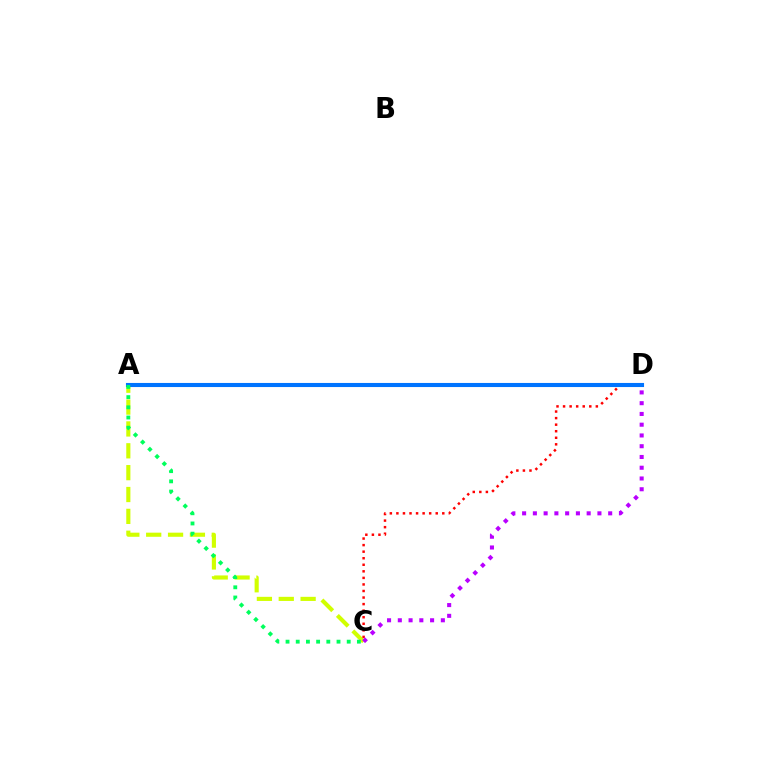{('A', 'C'): [{'color': '#d1ff00', 'line_style': 'dashed', 'thickness': 2.97}, {'color': '#00ff5c', 'line_style': 'dotted', 'thickness': 2.77}], ('C', 'D'): [{'color': '#ff0000', 'line_style': 'dotted', 'thickness': 1.78}, {'color': '#b900ff', 'line_style': 'dotted', 'thickness': 2.92}], ('A', 'D'): [{'color': '#0074ff', 'line_style': 'solid', 'thickness': 2.95}]}